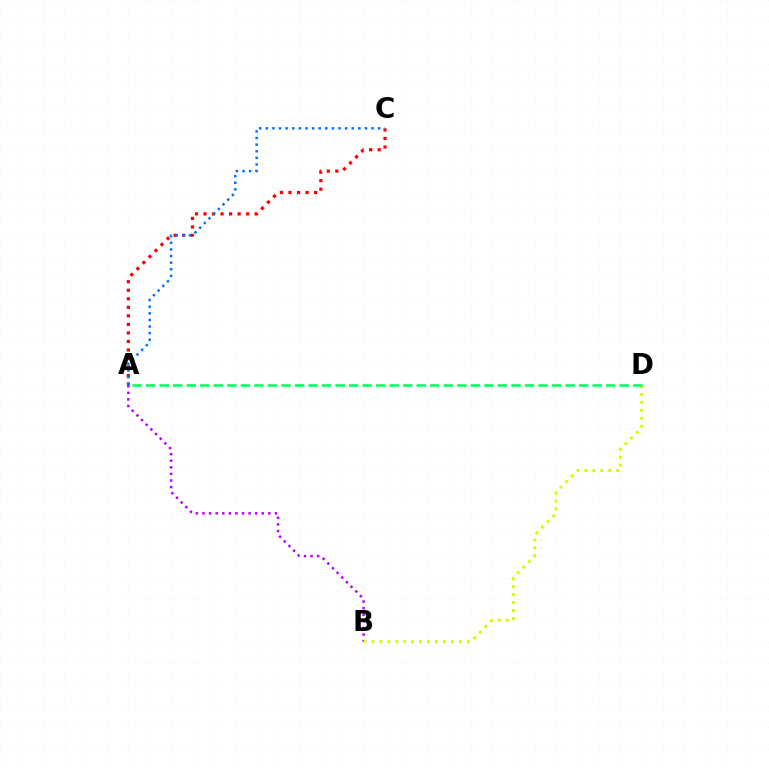{('A', 'C'): [{'color': '#ff0000', 'line_style': 'dotted', 'thickness': 2.32}, {'color': '#0074ff', 'line_style': 'dotted', 'thickness': 1.8}], ('A', 'B'): [{'color': '#b900ff', 'line_style': 'dotted', 'thickness': 1.79}], ('B', 'D'): [{'color': '#d1ff00', 'line_style': 'dotted', 'thickness': 2.16}], ('A', 'D'): [{'color': '#00ff5c', 'line_style': 'dashed', 'thickness': 1.84}]}